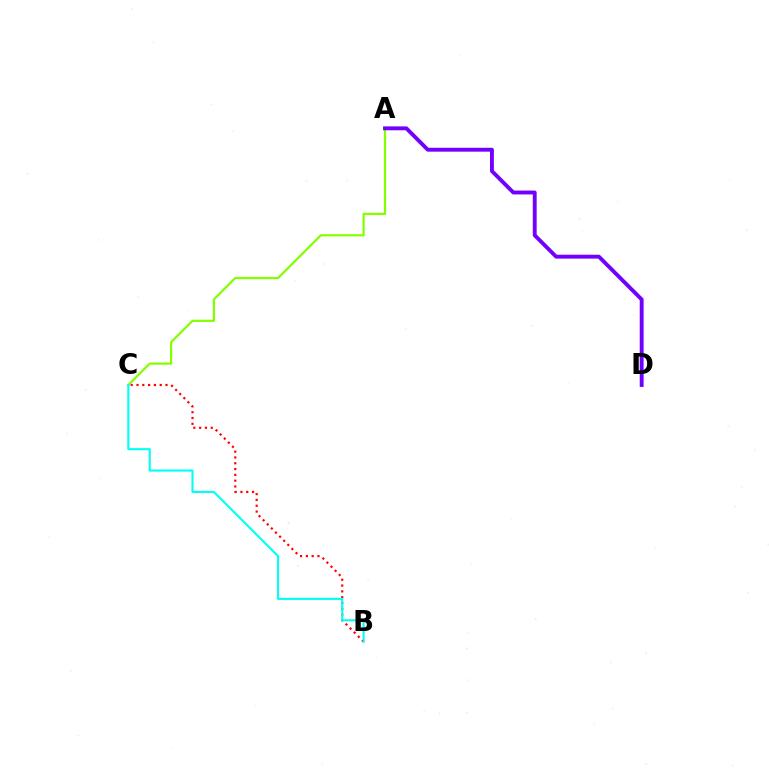{('B', 'C'): [{'color': '#ff0000', 'line_style': 'dotted', 'thickness': 1.58}, {'color': '#00fff6', 'line_style': 'solid', 'thickness': 1.51}], ('A', 'C'): [{'color': '#84ff00', 'line_style': 'solid', 'thickness': 1.6}], ('A', 'D'): [{'color': '#7200ff', 'line_style': 'solid', 'thickness': 2.8}]}